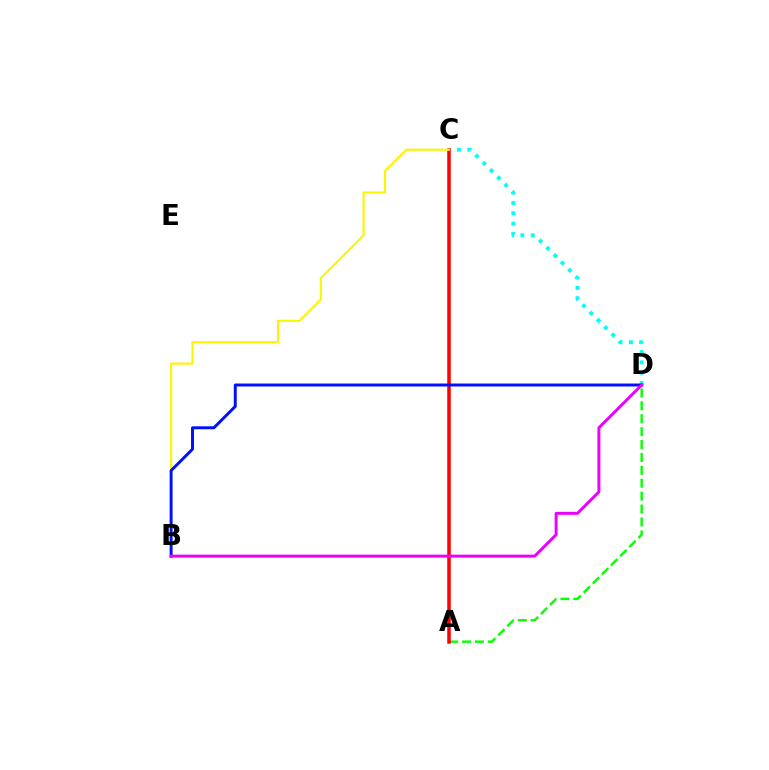{('A', 'D'): [{'color': '#08ff00', 'line_style': 'dashed', 'thickness': 1.75}], ('C', 'D'): [{'color': '#00fff6', 'line_style': 'dotted', 'thickness': 2.81}], ('A', 'C'): [{'color': '#ff0000', 'line_style': 'solid', 'thickness': 2.53}], ('B', 'C'): [{'color': '#fcf500', 'line_style': 'solid', 'thickness': 1.53}], ('B', 'D'): [{'color': '#0010ff', 'line_style': 'solid', 'thickness': 2.13}, {'color': '#ee00ff', 'line_style': 'solid', 'thickness': 2.14}]}